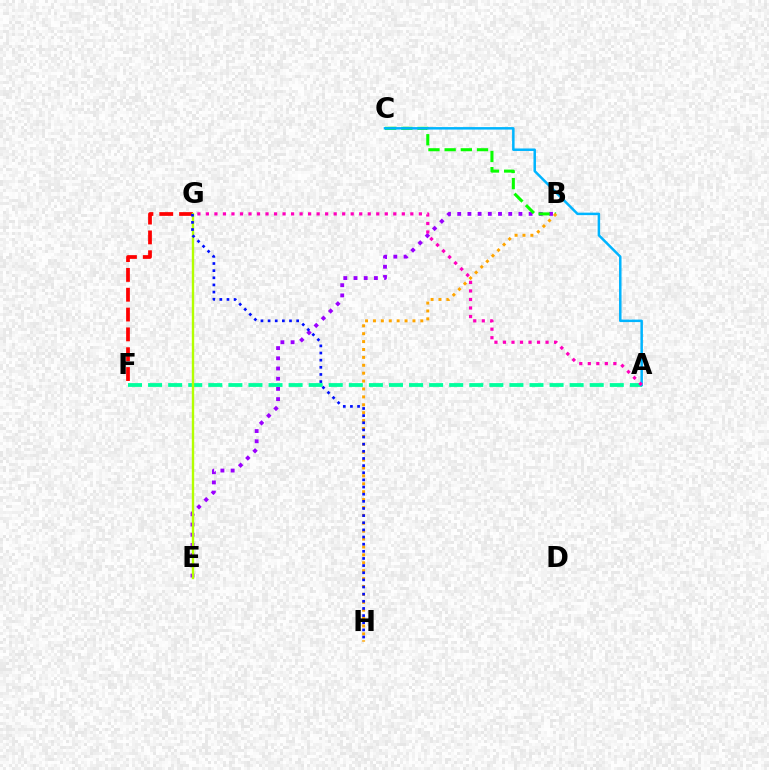{('F', 'G'): [{'color': '#ff0000', 'line_style': 'dashed', 'thickness': 2.69}], ('B', 'E'): [{'color': '#9b00ff', 'line_style': 'dotted', 'thickness': 2.77}], ('B', 'C'): [{'color': '#08ff00', 'line_style': 'dashed', 'thickness': 2.2}], ('A', 'F'): [{'color': '#00ff9d', 'line_style': 'dashed', 'thickness': 2.73}], ('E', 'G'): [{'color': '#b3ff00', 'line_style': 'solid', 'thickness': 1.71}], ('B', 'H'): [{'color': '#ffa500', 'line_style': 'dotted', 'thickness': 2.15}], ('A', 'C'): [{'color': '#00b5ff', 'line_style': 'solid', 'thickness': 1.8}], ('G', 'H'): [{'color': '#0010ff', 'line_style': 'dotted', 'thickness': 1.94}], ('A', 'G'): [{'color': '#ff00bd', 'line_style': 'dotted', 'thickness': 2.31}]}